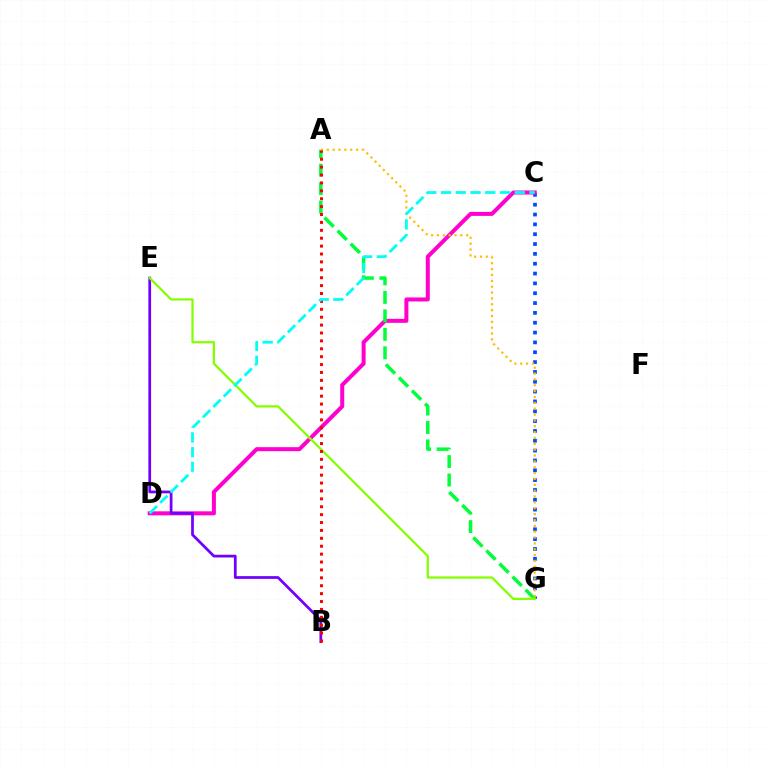{('C', 'G'): [{'color': '#004bff', 'line_style': 'dotted', 'thickness': 2.67}], ('C', 'D'): [{'color': '#ff00cf', 'line_style': 'solid', 'thickness': 2.89}, {'color': '#00fff6', 'line_style': 'dashed', 'thickness': 2.0}], ('A', 'G'): [{'color': '#00ff39', 'line_style': 'dashed', 'thickness': 2.51}, {'color': '#ffbd00', 'line_style': 'dotted', 'thickness': 1.59}], ('B', 'E'): [{'color': '#7200ff', 'line_style': 'solid', 'thickness': 1.97}], ('E', 'G'): [{'color': '#84ff00', 'line_style': 'solid', 'thickness': 1.62}], ('A', 'B'): [{'color': '#ff0000', 'line_style': 'dotted', 'thickness': 2.15}]}